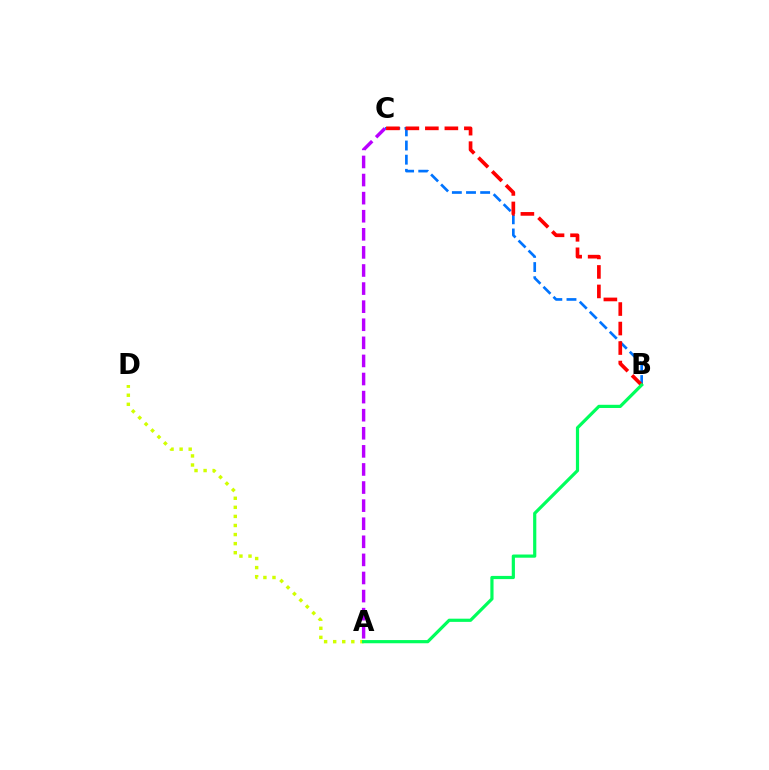{('B', 'C'): [{'color': '#0074ff', 'line_style': 'dashed', 'thickness': 1.92}, {'color': '#ff0000', 'line_style': 'dashed', 'thickness': 2.65}], ('A', 'D'): [{'color': '#d1ff00', 'line_style': 'dotted', 'thickness': 2.47}], ('A', 'C'): [{'color': '#b900ff', 'line_style': 'dashed', 'thickness': 2.46}], ('A', 'B'): [{'color': '#00ff5c', 'line_style': 'solid', 'thickness': 2.3}]}